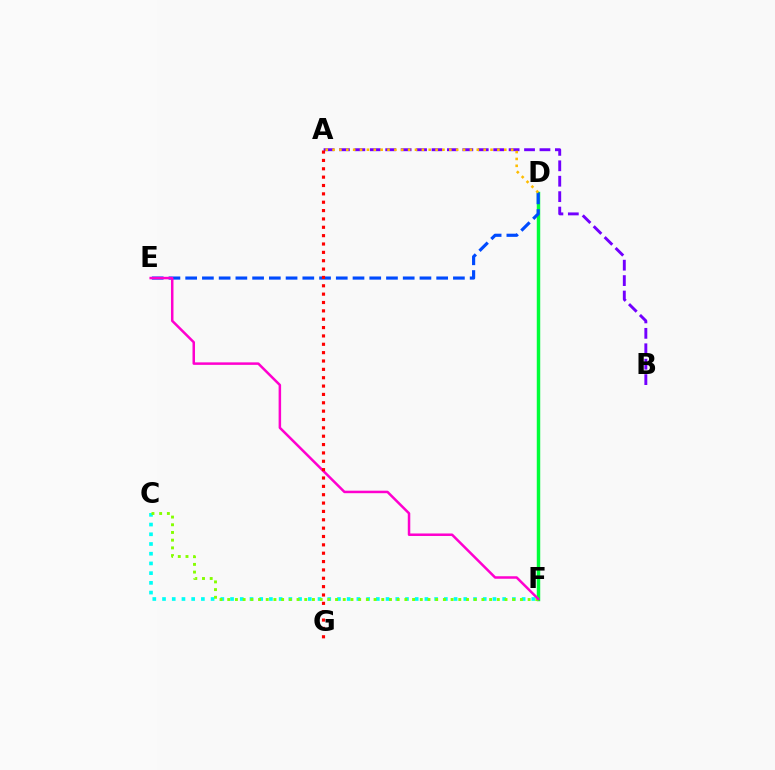{('D', 'F'): [{'color': '#00ff39', 'line_style': 'solid', 'thickness': 2.49}], ('A', 'B'): [{'color': '#7200ff', 'line_style': 'dashed', 'thickness': 2.1}], ('C', 'F'): [{'color': '#00fff6', 'line_style': 'dotted', 'thickness': 2.64}, {'color': '#84ff00', 'line_style': 'dotted', 'thickness': 2.09}], ('D', 'E'): [{'color': '#004bff', 'line_style': 'dashed', 'thickness': 2.27}], ('E', 'F'): [{'color': '#ff00cf', 'line_style': 'solid', 'thickness': 1.8}], ('A', 'D'): [{'color': '#ffbd00', 'line_style': 'dotted', 'thickness': 1.87}], ('A', 'G'): [{'color': '#ff0000', 'line_style': 'dotted', 'thickness': 2.27}]}